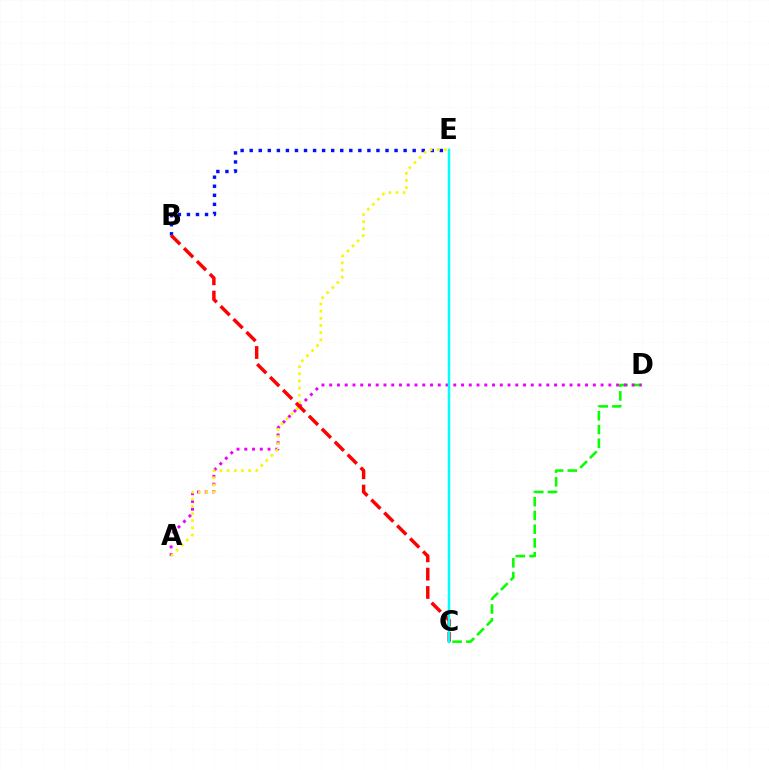{('C', 'D'): [{'color': '#08ff00', 'line_style': 'dashed', 'thickness': 1.87}], ('B', 'E'): [{'color': '#0010ff', 'line_style': 'dotted', 'thickness': 2.46}], ('A', 'D'): [{'color': '#ee00ff', 'line_style': 'dotted', 'thickness': 2.11}], ('A', 'E'): [{'color': '#fcf500', 'line_style': 'dotted', 'thickness': 1.94}], ('B', 'C'): [{'color': '#ff0000', 'line_style': 'dashed', 'thickness': 2.48}], ('C', 'E'): [{'color': '#00fff6', 'line_style': 'solid', 'thickness': 1.79}]}